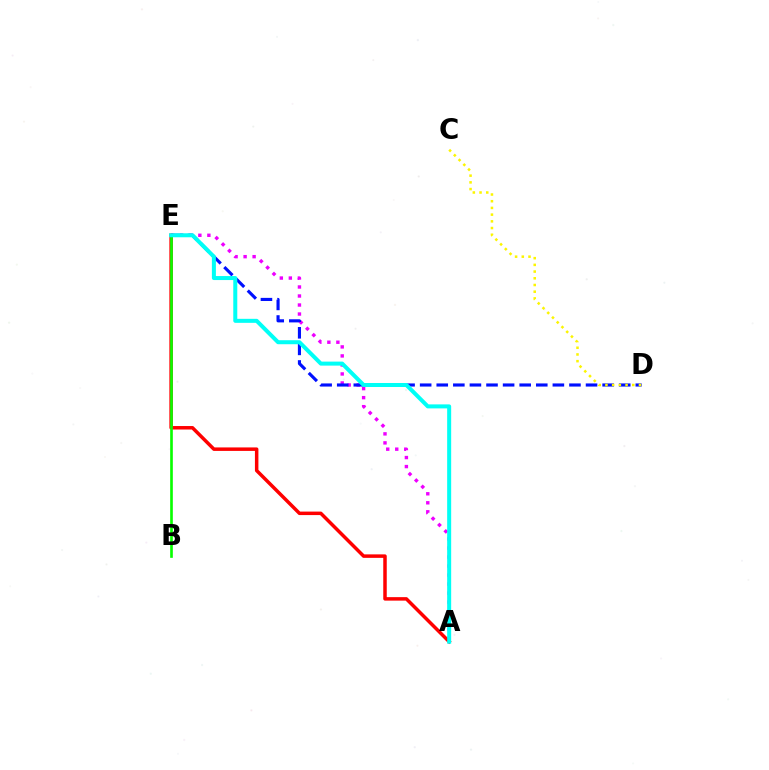{('A', 'E'): [{'color': '#ee00ff', 'line_style': 'dotted', 'thickness': 2.45}, {'color': '#ff0000', 'line_style': 'solid', 'thickness': 2.51}, {'color': '#00fff6', 'line_style': 'solid', 'thickness': 2.89}], ('D', 'E'): [{'color': '#0010ff', 'line_style': 'dashed', 'thickness': 2.25}], ('B', 'E'): [{'color': '#08ff00', 'line_style': 'solid', 'thickness': 1.91}], ('C', 'D'): [{'color': '#fcf500', 'line_style': 'dotted', 'thickness': 1.82}]}